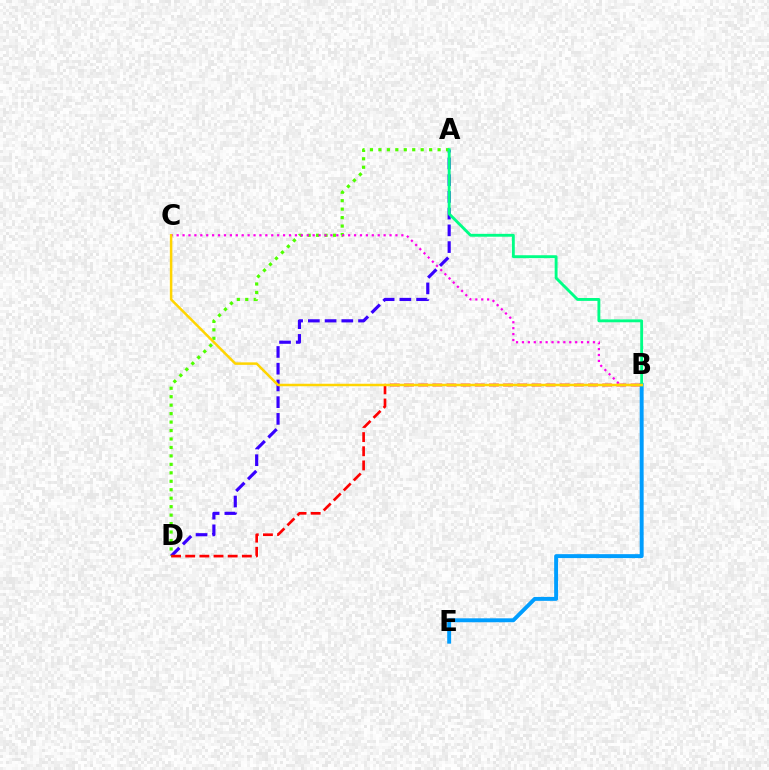{('A', 'D'): [{'color': '#3700ff', 'line_style': 'dashed', 'thickness': 2.27}, {'color': '#4fff00', 'line_style': 'dotted', 'thickness': 2.3}], ('B', 'D'): [{'color': '#ff0000', 'line_style': 'dashed', 'thickness': 1.92}], ('B', 'E'): [{'color': '#009eff', 'line_style': 'solid', 'thickness': 2.82}], ('A', 'B'): [{'color': '#00ff86', 'line_style': 'solid', 'thickness': 2.07}], ('B', 'C'): [{'color': '#ff00ed', 'line_style': 'dotted', 'thickness': 1.61}, {'color': '#ffd500', 'line_style': 'solid', 'thickness': 1.8}]}